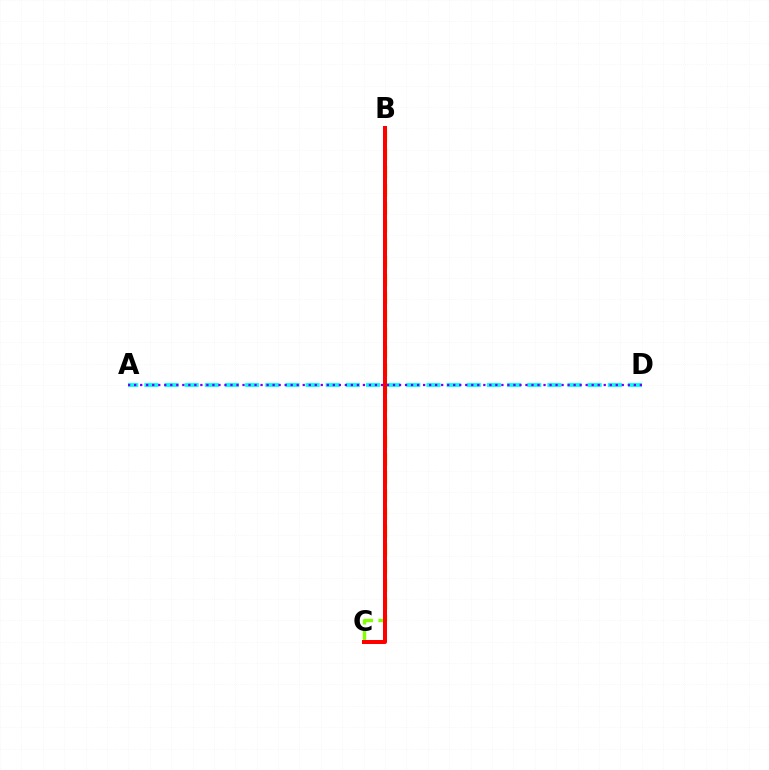{('A', 'D'): [{'color': '#00fff6', 'line_style': 'dashed', 'thickness': 2.74}, {'color': '#7200ff', 'line_style': 'dotted', 'thickness': 1.64}], ('B', 'C'): [{'color': '#84ff00', 'line_style': 'dashed', 'thickness': 2.44}, {'color': '#ff0000', 'line_style': 'solid', 'thickness': 2.88}]}